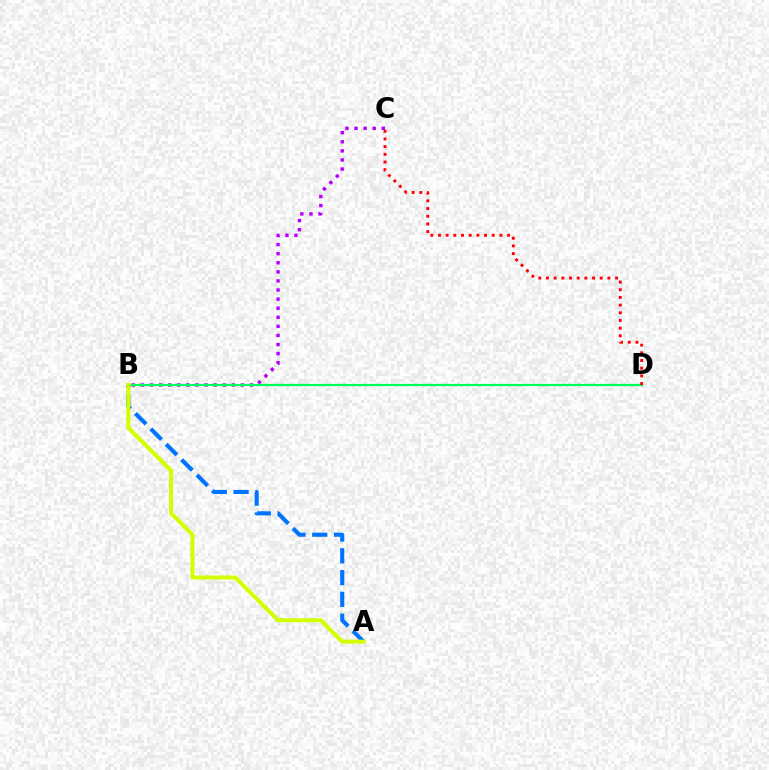{('A', 'B'): [{'color': '#0074ff', 'line_style': 'dashed', 'thickness': 2.96}, {'color': '#d1ff00', 'line_style': 'solid', 'thickness': 2.89}], ('B', 'C'): [{'color': '#b900ff', 'line_style': 'dotted', 'thickness': 2.47}], ('B', 'D'): [{'color': '#00ff5c', 'line_style': 'solid', 'thickness': 1.59}], ('C', 'D'): [{'color': '#ff0000', 'line_style': 'dotted', 'thickness': 2.09}]}